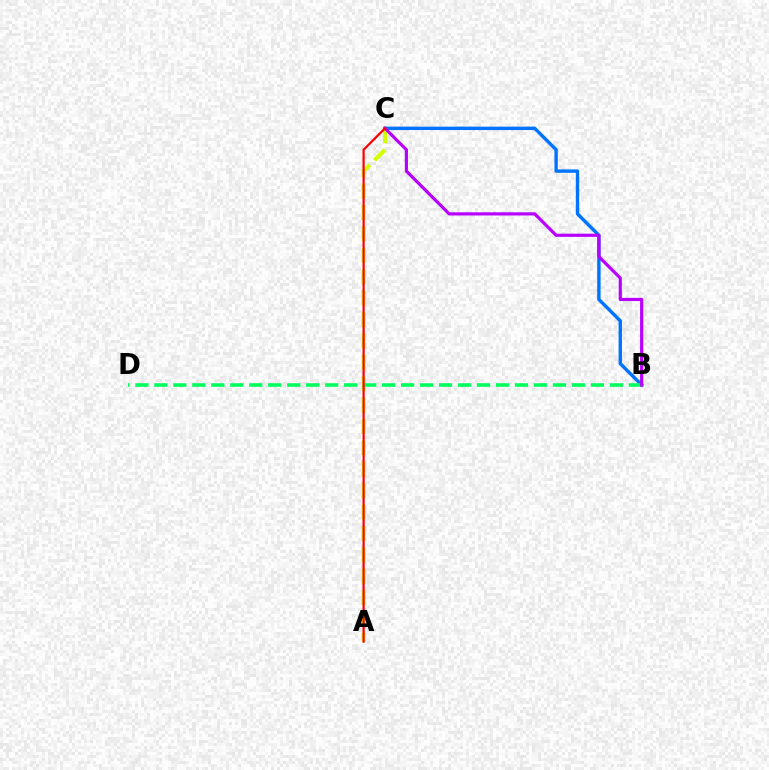{('A', 'C'): [{'color': '#d1ff00', 'line_style': 'dashed', 'thickness': 2.91}, {'color': '#ff0000', 'line_style': 'solid', 'thickness': 1.59}], ('B', 'C'): [{'color': '#0074ff', 'line_style': 'solid', 'thickness': 2.44}, {'color': '#b900ff', 'line_style': 'solid', 'thickness': 2.28}], ('B', 'D'): [{'color': '#00ff5c', 'line_style': 'dashed', 'thickness': 2.58}]}